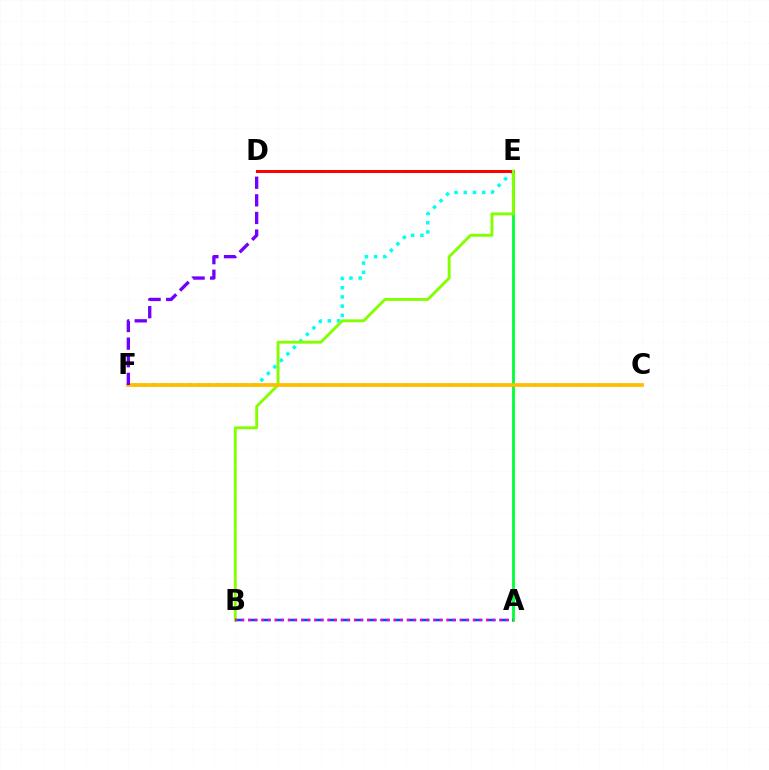{('A', 'E'): [{'color': '#00ff39', 'line_style': 'solid', 'thickness': 2.03}], ('E', 'F'): [{'color': '#00fff6', 'line_style': 'dotted', 'thickness': 2.5}], ('D', 'E'): [{'color': '#ff0000', 'line_style': 'solid', 'thickness': 2.14}], ('B', 'E'): [{'color': '#84ff00', 'line_style': 'solid', 'thickness': 2.08}], ('A', 'B'): [{'color': '#004bff', 'line_style': 'dashed', 'thickness': 1.8}, {'color': '#ff00cf', 'line_style': 'dotted', 'thickness': 1.79}], ('C', 'F'): [{'color': '#ffbd00', 'line_style': 'solid', 'thickness': 2.7}], ('D', 'F'): [{'color': '#7200ff', 'line_style': 'dashed', 'thickness': 2.39}]}